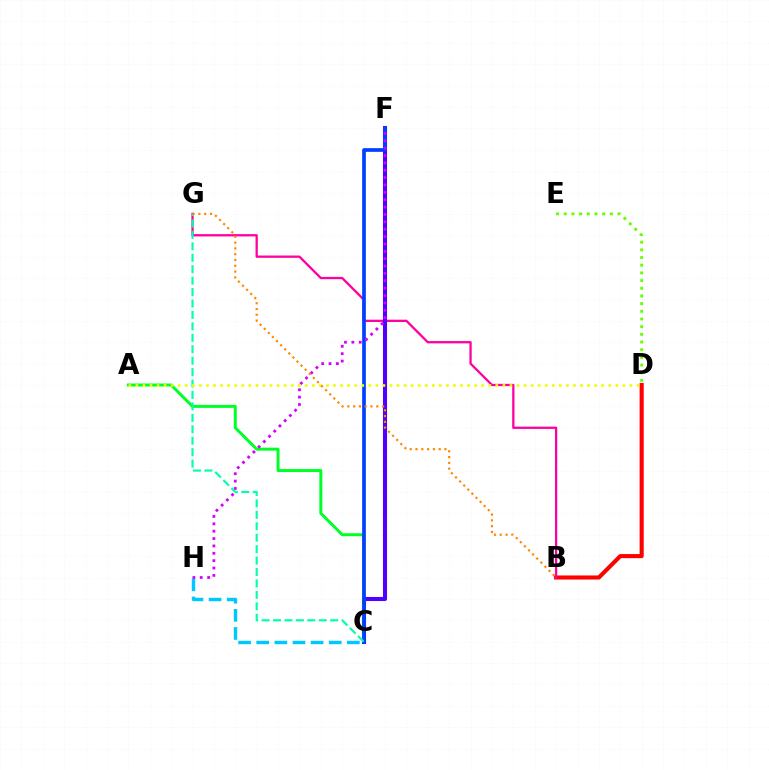{('B', 'D'): [{'color': '#ff0000', 'line_style': 'solid', 'thickness': 2.95}], ('B', 'G'): [{'color': '#ff00a0', 'line_style': 'solid', 'thickness': 1.65}, {'color': '#ff8800', 'line_style': 'dotted', 'thickness': 1.57}], ('C', 'F'): [{'color': '#4f00ff', 'line_style': 'solid', 'thickness': 2.93}, {'color': '#003fff', 'line_style': 'solid', 'thickness': 2.65}], ('A', 'C'): [{'color': '#00ff27', 'line_style': 'solid', 'thickness': 2.14}], ('D', 'E'): [{'color': '#66ff00', 'line_style': 'dotted', 'thickness': 2.09}], ('C', 'H'): [{'color': '#00c7ff', 'line_style': 'dashed', 'thickness': 2.46}], ('F', 'H'): [{'color': '#d600ff', 'line_style': 'dotted', 'thickness': 2.0}], ('C', 'G'): [{'color': '#00ffaf', 'line_style': 'dashed', 'thickness': 1.55}], ('A', 'D'): [{'color': '#eeff00', 'line_style': 'dotted', 'thickness': 1.92}]}